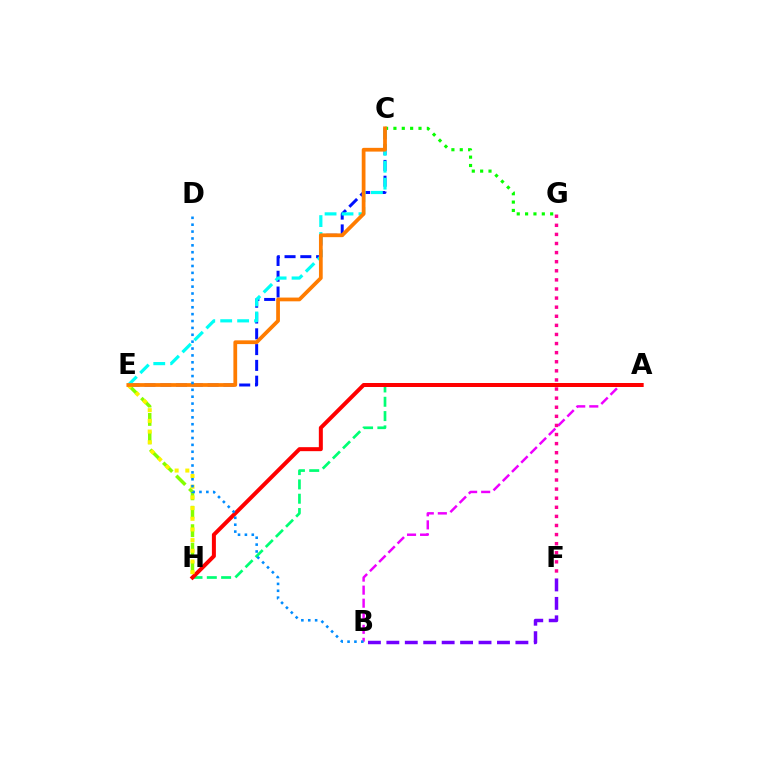{('A', 'B'): [{'color': '#ee00ff', 'line_style': 'dashed', 'thickness': 1.77}], ('B', 'F'): [{'color': '#7200ff', 'line_style': 'dashed', 'thickness': 2.5}], ('C', 'E'): [{'color': '#0010ff', 'line_style': 'dashed', 'thickness': 2.14}, {'color': '#00fff6', 'line_style': 'dashed', 'thickness': 2.3}, {'color': '#ff7c00', 'line_style': 'solid', 'thickness': 2.7}], ('F', 'G'): [{'color': '#ff0094', 'line_style': 'dotted', 'thickness': 2.47}], ('A', 'H'): [{'color': '#00ff74', 'line_style': 'dashed', 'thickness': 1.94}, {'color': '#ff0000', 'line_style': 'solid', 'thickness': 2.88}], ('C', 'G'): [{'color': '#08ff00', 'line_style': 'dotted', 'thickness': 2.27}], ('E', 'H'): [{'color': '#84ff00', 'line_style': 'dashed', 'thickness': 2.5}, {'color': '#fcf500', 'line_style': 'dotted', 'thickness': 2.9}], ('B', 'D'): [{'color': '#008cff', 'line_style': 'dotted', 'thickness': 1.87}]}